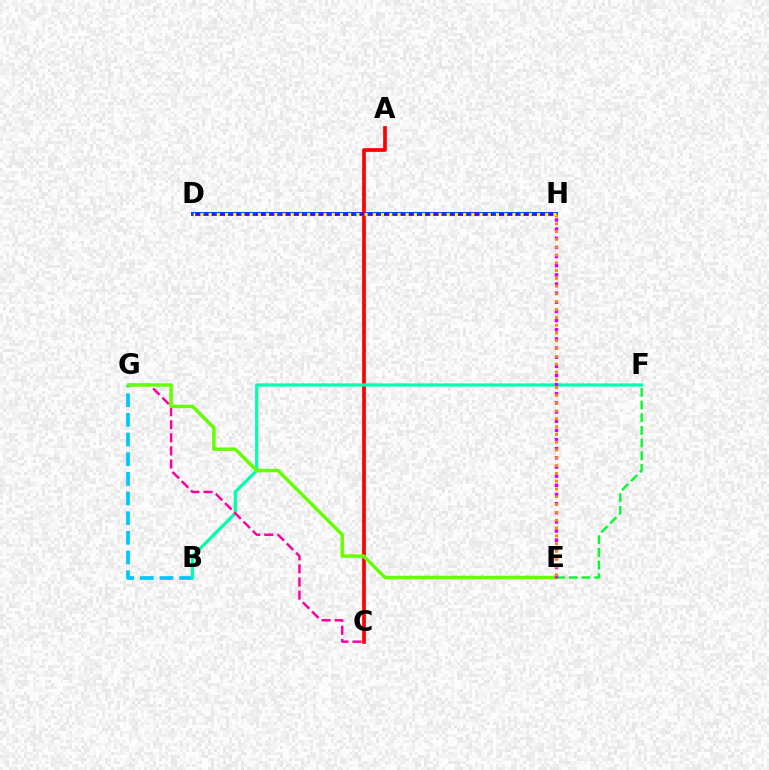{('D', 'H'): [{'color': '#003fff', 'line_style': 'solid', 'thickness': 2.83}, {'color': '#4f00ff', 'line_style': 'dashed', 'thickness': 1.72}, {'color': '#eeff00', 'line_style': 'dotted', 'thickness': 2.23}], ('A', 'C'): [{'color': '#ff0000', 'line_style': 'solid', 'thickness': 2.66}], ('E', 'F'): [{'color': '#00ff27', 'line_style': 'dashed', 'thickness': 1.72}], ('B', 'G'): [{'color': '#00c7ff', 'line_style': 'dashed', 'thickness': 2.67}], ('B', 'F'): [{'color': '#00ffaf', 'line_style': 'solid', 'thickness': 2.31}], ('C', 'G'): [{'color': '#ff00a0', 'line_style': 'dashed', 'thickness': 1.78}], ('E', 'G'): [{'color': '#66ff00', 'line_style': 'solid', 'thickness': 2.49}], ('E', 'H'): [{'color': '#d600ff', 'line_style': 'dotted', 'thickness': 2.49}, {'color': '#ff8800', 'line_style': 'dotted', 'thickness': 2.12}]}